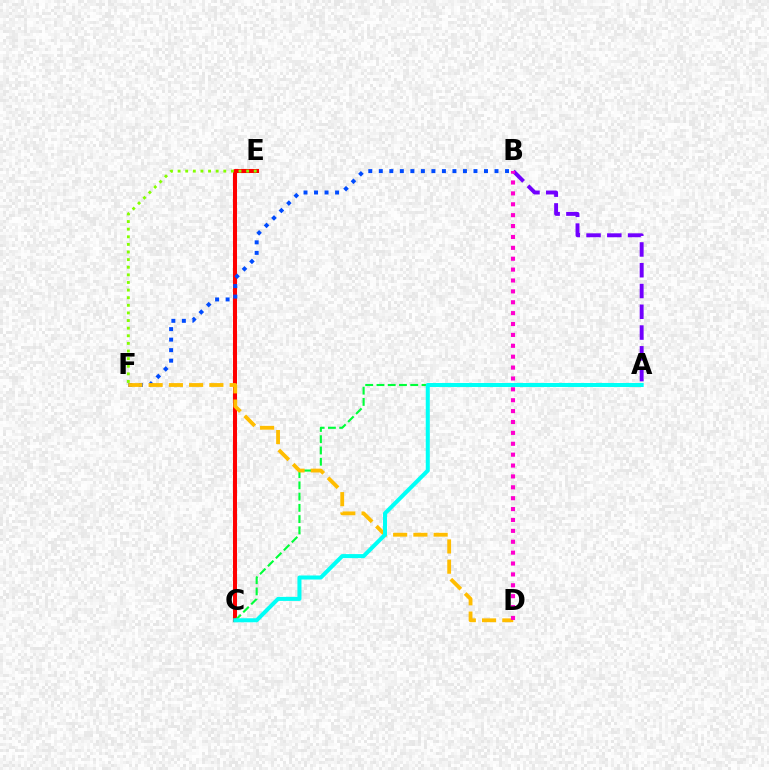{('C', 'E'): [{'color': '#ff0000', 'line_style': 'solid', 'thickness': 2.89}], ('B', 'F'): [{'color': '#004bff', 'line_style': 'dotted', 'thickness': 2.86}], ('A', 'C'): [{'color': '#00ff39', 'line_style': 'dashed', 'thickness': 1.53}, {'color': '#00fff6', 'line_style': 'solid', 'thickness': 2.9}], ('D', 'F'): [{'color': '#ffbd00', 'line_style': 'dashed', 'thickness': 2.75}], ('E', 'F'): [{'color': '#84ff00', 'line_style': 'dotted', 'thickness': 2.07}], ('A', 'B'): [{'color': '#7200ff', 'line_style': 'dashed', 'thickness': 2.82}], ('B', 'D'): [{'color': '#ff00cf', 'line_style': 'dotted', 'thickness': 2.96}]}